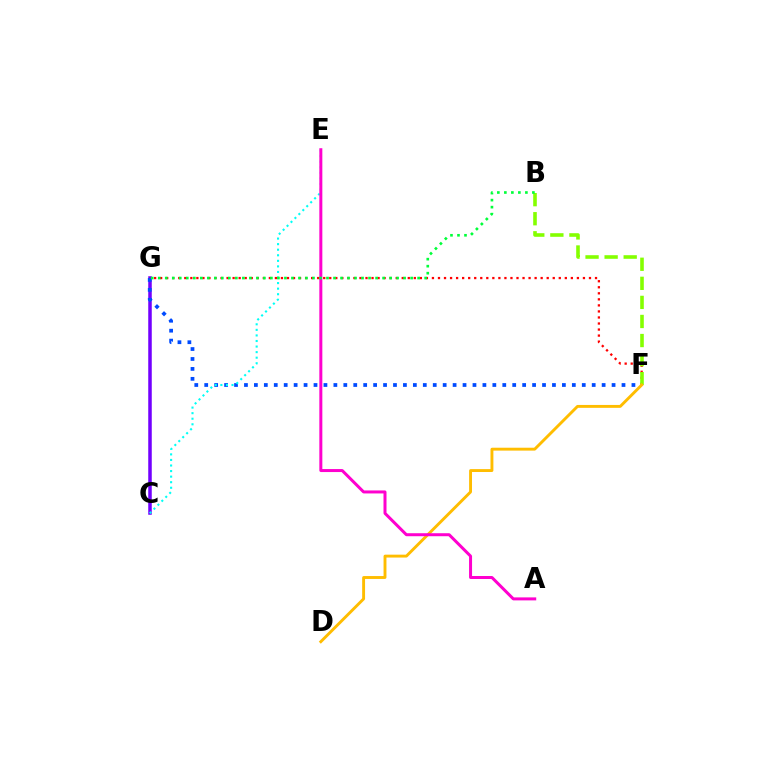{('C', 'G'): [{'color': '#7200ff', 'line_style': 'solid', 'thickness': 2.53}], ('F', 'G'): [{'color': '#ff0000', 'line_style': 'dotted', 'thickness': 1.64}, {'color': '#004bff', 'line_style': 'dotted', 'thickness': 2.7}], ('C', 'E'): [{'color': '#00fff6', 'line_style': 'dotted', 'thickness': 1.51}], ('B', 'F'): [{'color': '#84ff00', 'line_style': 'dashed', 'thickness': 2.59}], ('D', 'F'): [{'color': '#ffbd00', 'line_style': 'solid', 'thickness': 2.08}], ('A', 'E'): [{'color': '#ff00cf', 'line_style': 'solid', 'thickness': 2.16}], ('B', 'G'): [{'color': '#00ff39', 'line_style': 'dotted', 'thickness': 1.9}]}